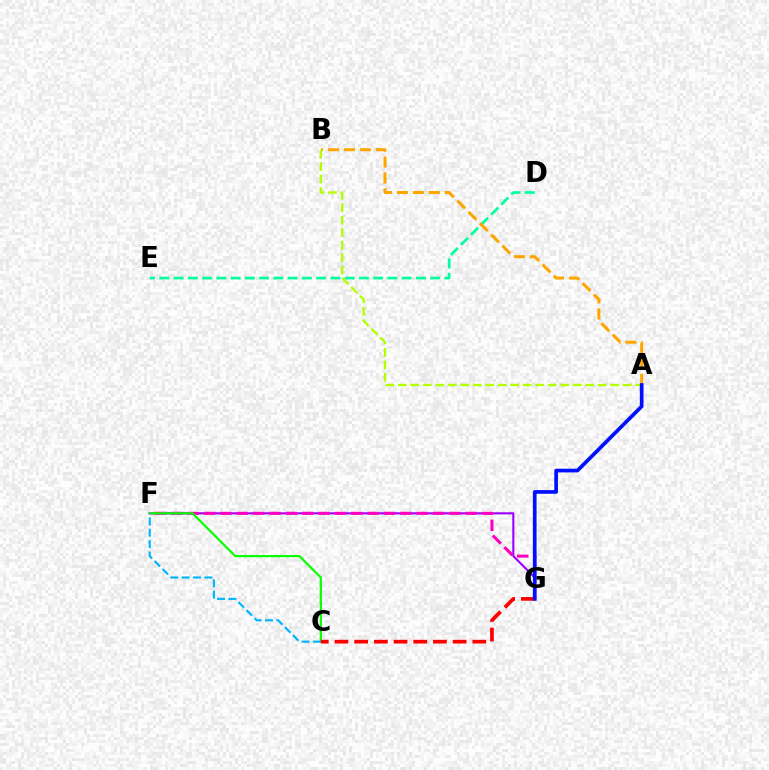{('F', 'G'): [{'color': '#9b00ff', 'line_style': 'solid', 'thickness': 1.51}, {'color': '#ff00bd', 'line_style': 'dashed', 'thickness': 2.22}], ('C', 'F'): [{'color': '#08ff00', 'line_style': 'solid', 'thickness': 1.59}, {'color': '#00b5ff', 'line_style': 'dashed', 'thickness': 1.54}], ('D', 'E'): [{'color': '#00ff9d', 'line_style': 'dashed', 'thickness': 1.94}], ('A', 'B'): [{'color': '#ffa500', 'line_style': 'dashed', 'thickness': 2.17}, {'color': '#b3ff00', 'line_style': 'dashed', 'thickness': 1.7}], ('C', 'G'): [{'color': '#ff0000', 'line_style': 'dashed', 'thickness': 2.68}], ('A', 'G'): [{'color': '#0010ff', 'line_style': 'solid', 'thickness': 2.66}]}